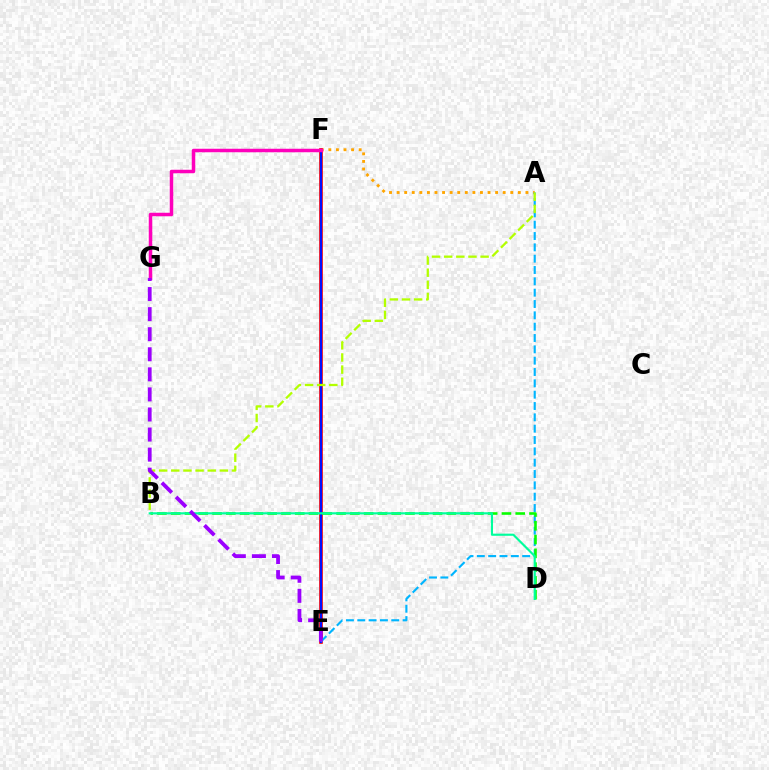{('A', 'F'): [{'color': '#ffa500', 'line_style': 'dotted', 'thickness': 2.06}], ('E', 'F'): [{'color': '#ff0000', 'line_style': 'solid', 'thickness': 2.62}, {'color': '#0010ff', 'line_style': 'solid', 'thickness': 1.58}], ('A', 'E'): [{'color': '#00b5ff', 'line_style': 'dashed', 'thickness': 1.54}], ('F', 'G'): [{'color': '#ff00bd', 'line_style': 'solid', 'thickness': 2.51}], ('B', 'D'): [{'color': '#08ff00', 'line_style': 'dashed', 'thickness': 1.87}, {'color': '#00ff9d', 'line_style': 'solid', 'thickness': 1.55}], ('A', 'B'): [{'color': '#b3ff00', 'line_style': 'dashed', 'thickness': 1.65}], ('E', 'G'): [{'color': '#9b00ff', 'line_style': 'dashed', 'thickness': 2.73}]}